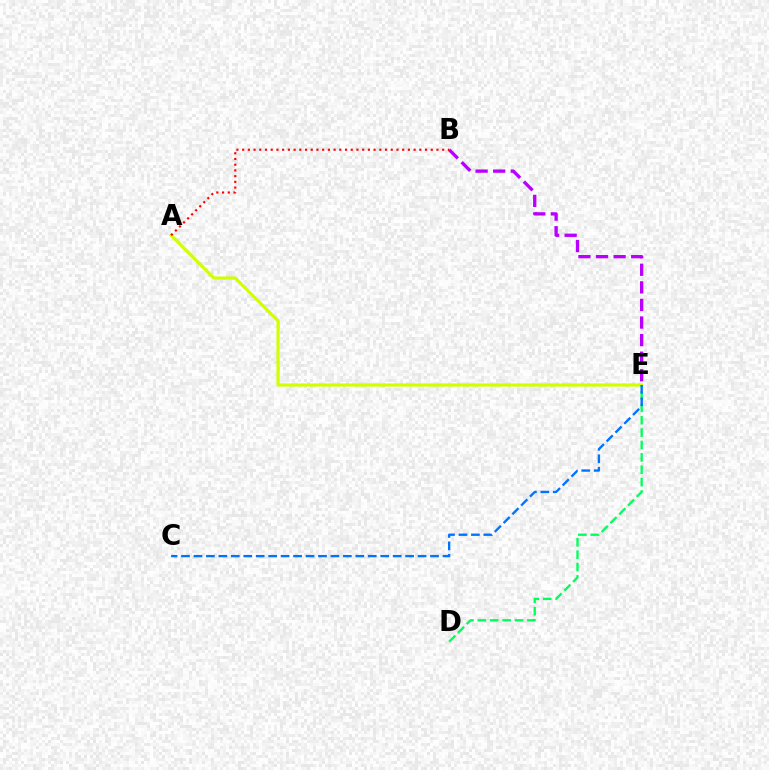{('A', 'E'): [{'color': '#d1ff00', 'line_style': 'solid', 'thickness': 2.29}], ('B', 'E'): [{'color': '#b900ff', 'line_style': 'dashed', 'thickness': 2.39}], ('A', 'B'): [{'color': '#ff0000', 'line_style': 'dotted', 'thickness': 1.55}], ('D', 'E'): [{'color': '#00ff5c', 'line_style': 'dashed', 'thickness': 1.68}], ('C', 'E'): [{'color': '#0074ff', 'line_style': 'dashed', 'thickness': 1.69}]}